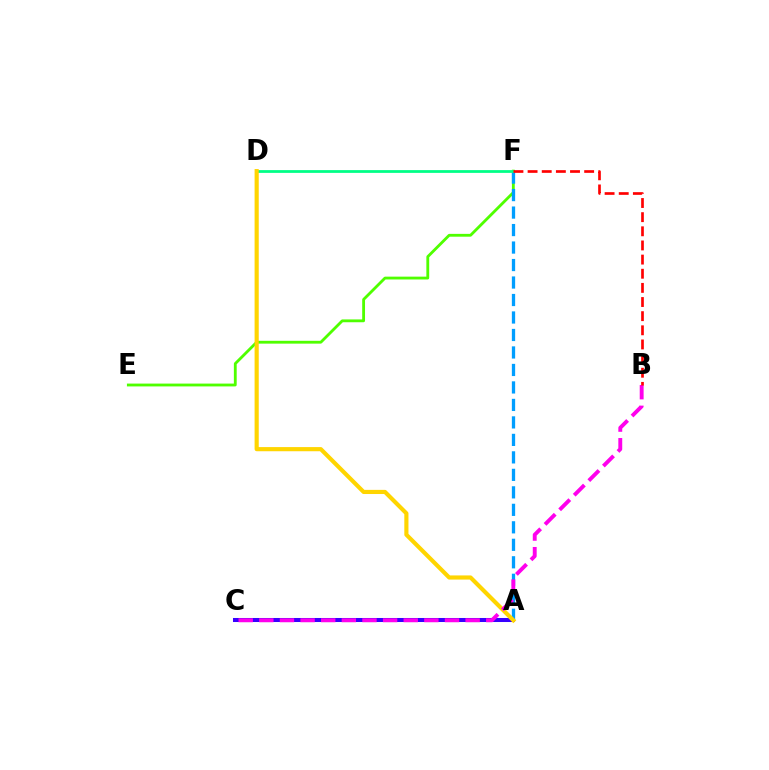{('E', 'F'): [{'color': '#4fff00', 'line_style': 'solid', 'thickness': 2.03}], ('A', 'C'): [{'color': '#3700ff', 'line_style': 'solid', 'thickness': 2.9}], ('A', 'F'): [{'color': '#009eff', 'line_style': 'dashed', 'thickness': 2.38}], ('D', 'F'): [{'color': '#00ff86', 'line_style': 'solid', 'thickness': 1.99}], ('A', 'D'): [{'color': '#ffd500', 'line_style': 'solid', 'thickness': 2.99}], ('B', 'C'): [{'color': '#ff00ed', 'line_style': 'dashed', 'thickness': 2.8}], ('B', 'F'): [{'color': '#ff0000', 'line_style': 'dashed', 'thickness': 1.92}]}